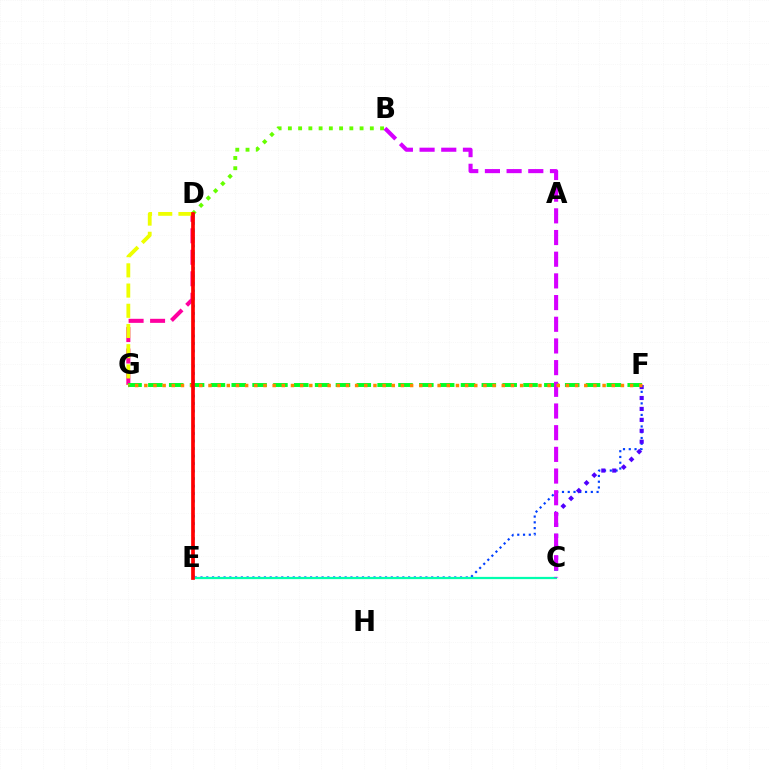{('E', 'F'): [{'color': '#003fff', 'line_style': 'dotted', 'thickness': 1.57}], ('D', 'G'): [{'color': '#ff00a0', 'line_style': 'dashed', 'thickness': 2.92}, {'color': '#eeff00', 'line_style': 'dashed', 'thickness': 2.75}], ('B', 'D'): [{'color': '#66ff00', 'line_style': 'dotted', 'thickness': 2.78}], ('F', 'G'): [{'color': '#00ff27', 'line_style': 'dashed', 'thickness': 2.83}, {'color': '#ff8800', 'line_style': 'dotted', 'thickness': 2.49}], ('C', 'E'): [{'color': '#00ffaf', 'line_style': 'solid', 'thickness': 1.61}], ('D', 'E'): [{'color': '#00c7ff', 'line_style': 'dotted', 'thickness': 2.04}, {'color': '#ff0000', 'line_style': 'solid', 'thickness': 2.66}], ('C', 'F'): [{'color': '#4f00ff', 'line_style': 'dotted', 'thickness': 2.97}], ('B', 'C'): [{'color': '#d600ff', 'line_style': 'dashed', 'thickness': 2.95}]}